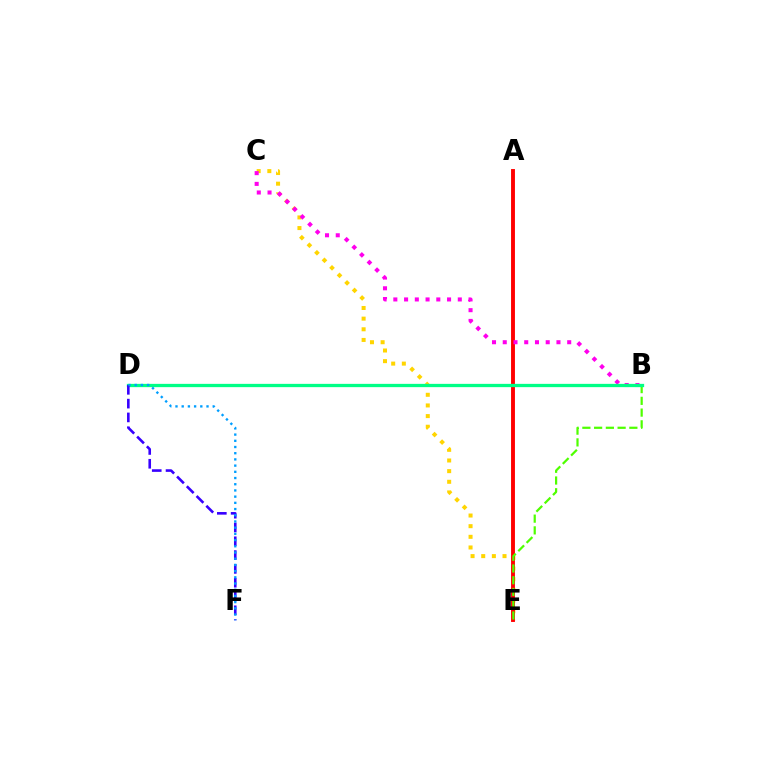{('C', 'E'): [{'color': '#ffd500', 'line_style': 'dotted', 'thickness': 2.89}], ('A', 'E'): [{'color': '#ff0000', 'line_style': 'solid', 'thickness': 2.8}], ('B', 'E'): [{'color': '#4fff00', 'line_style': 'dashed', 'thickness': 1.6}], ('B', 'C'): [{'color': '#ff00ed', 'line_style': 'dotted', 'thickness': 2.92}], ('B', 'D'): [{'color': '#00ff86', 'line_style': 'solid', 'thickness': 2.37}], ('D', 'F'): [{'color': '#3700ff', 'line_style': 'dashed', 'thickness': 1.87}, {'color': '#009eff', 'line_style': 'dotted', 'thickness': 1.69}]}